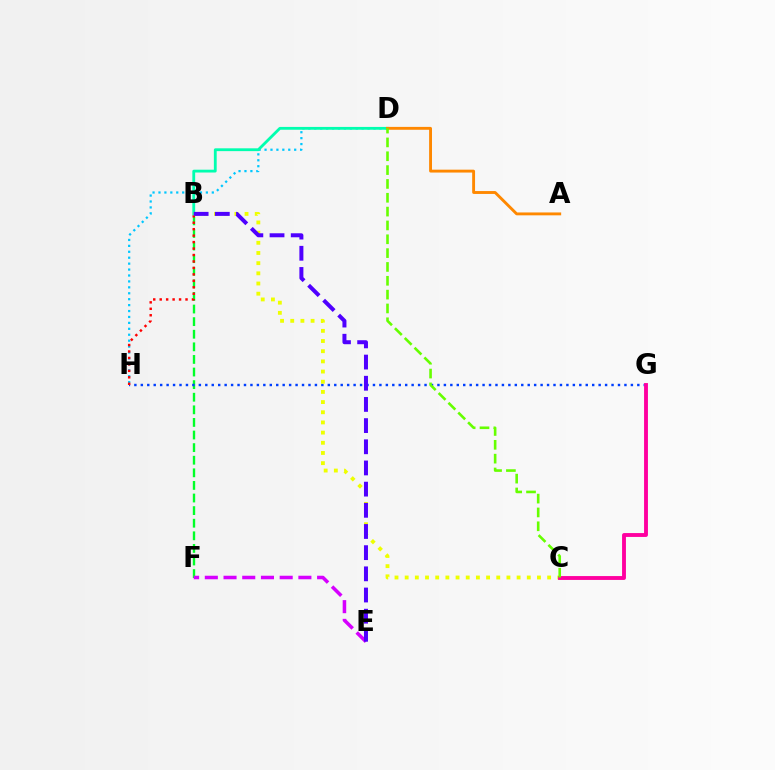{('D', 'H'): [{'color': '#00c7ff', 'line_style': 'dotted', 'thickness': 1.61}], ('B', 'F'): [{'color': '#00ff27', 'line_style': 'dashed', 'thickness': 1.71}], ('G', 'H'): [{'color': '#003fff', 'line_style': 'dotted', 'thickness': 1.75}], ('B', 'H'): [{'color': '#ff0000', 'line_style': 'dotted', 'thickness': 1.75}], ('E', 'F'): [{'color': '#d600ff', 'line_style': 'dashed', 'thickness': 2.54}], ('B', 'D'): [{'color': '#00ffaf', 'line_style': 'solid', 'thickness': 2.03}], ('A', 'D'): [{'color': '#ff8800', 'line_style': 'solid', 'thickness': 2.07}], ('B', 'C'): [{'color': '#eeff00', 'line_style': 'dotted', 'thickness': 2.76}], ('C', 'G'): [{'color': '#ff00a0', 'line_style': 'solid', 'thickness': 2.78}], ('C', 'D'): [{'color': '#66ff00', 'line_style': 'dashed', 'thickness': 1.88}], ('B', 'E'): [{'color': '#4f00ff', 'line_style': 'dashed', 'thickness': 2.88}]}